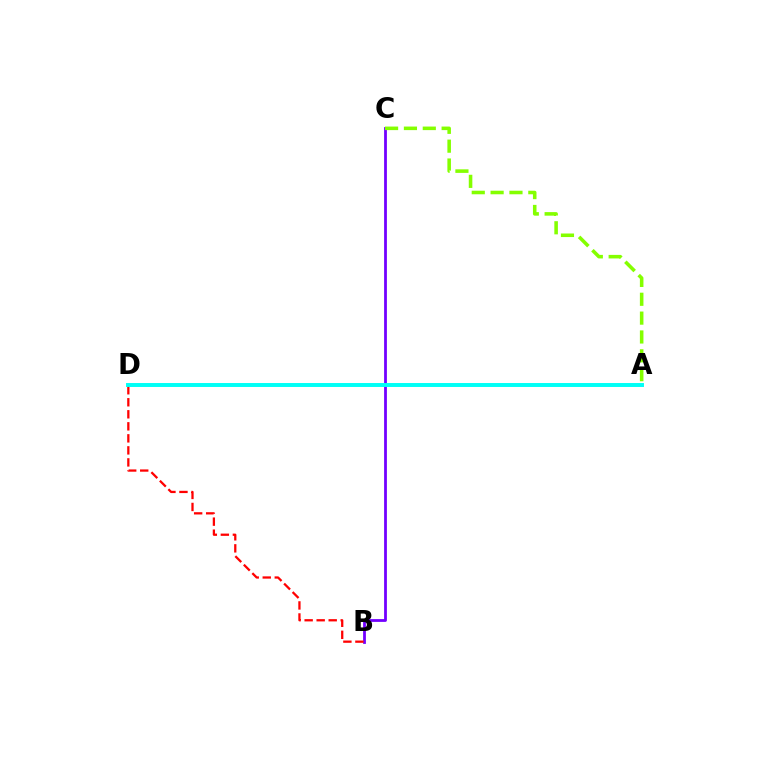{('B', 'C'): [{'color': '#7200ff', 'line_style': 'solid', 'thickness': 2.01}], ('B', 'D'): [{'color': '#ff0000', 'line_style': 'dashed', 'thickness': 1.63}], ('A', 'C'): [{'color': '#84ff00', 'line_style': 'dashed', 'thickness': 2.56}], ('A', 'D'): [{'color': '#00fff6', 'line_style': 'solid', 'thickness': 2.84}]}